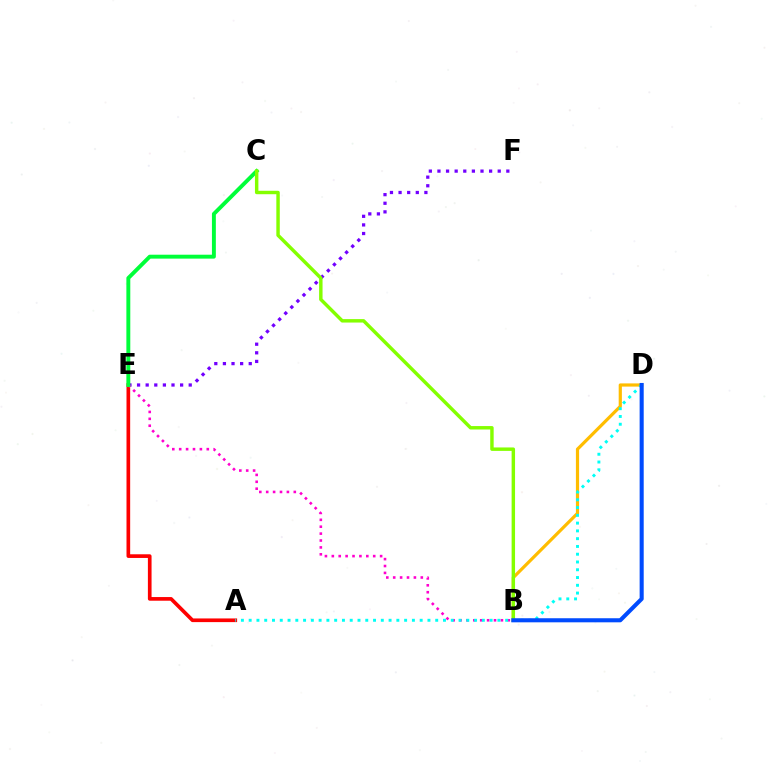{('B', 'D'): [{'color': '#ffbd00', 'line_style': 'solid', 'thickness': 2.3}, {'color': '#004bff', 'line_style': 'solid', 'thickness': 2.93}], ('A', 'E'): [{'color': '#ff0000', 'line_style': 'solid', 'thickness': 2.64}], ('E', 'F'): [{'color': '#7200ff', 'line_style': 'dotted', 'thickness': 2.34}], ('B', 'E'): [{'color': '#ff00cf', 'line_style': 'dotted', 'thickness': 1.87}], ('C', 'E'): [{'color': '#00ff39', 'line_style': 'solid', 'thickness': 2.81}], ('A', 'D'): [{'color': '#00fff6', 'line_style': 'dotted', 'thickness': 2.11}], ('B', 'C'): [{'color': '#84ff00', 'line_style': 'solid', 'thickness': 2.47}]}